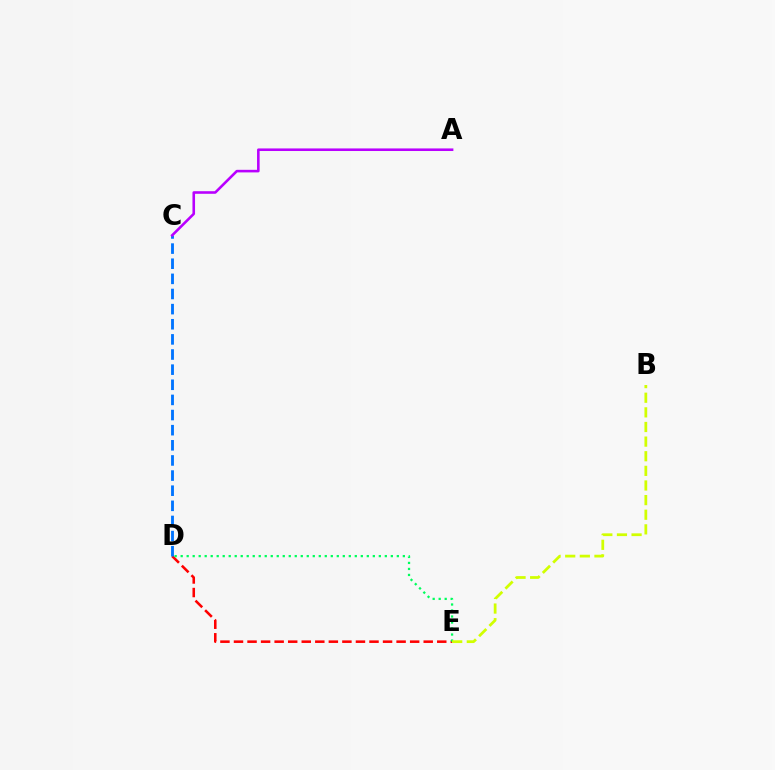{('D', 'E'): [{'color': '#ff0000', 'line_style': 'dashed', 'thickness': 1.84}, {'color': '#00ff5c', 'line_style': 'dotted', 'thickness': 1.63}], ('C', 'D'): [{'color': '#0074ff', 'line_style': 'dashed', 'thickness': 2.06}], ('A', 'C'): [{'color': '#b900ff', 'line_style': 'solid', 'thickness': 1.86}], ('B', 'E'): [{'color': '#d1ff00', 'line_style': 'dashed', 'thickness': 1.99}]}